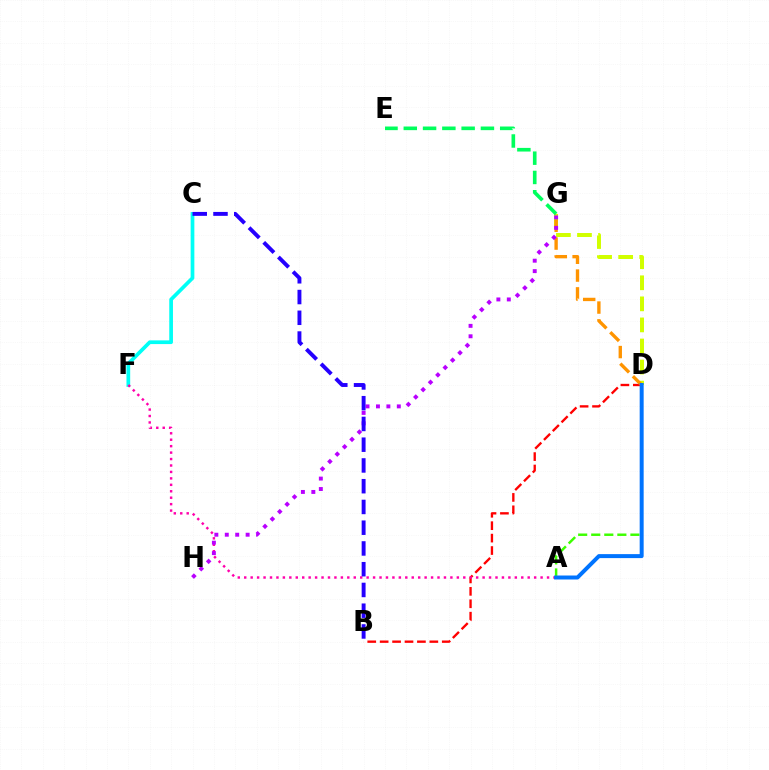{('C', 'F'): [{'color': '#00fff6', 'line_style': 'solid', 'thickness': 2.67}], ('B', 'D'): [{'color': '#ff0000', 'line_style': 'dashed', 'thickness': 1.69}], ('A', 'D'): [{'color': '#3dff00', 'line_style': 'dashed', 'thickness': 1.77}, {'color': '#0074ff', 'line_style': 'solid', 'thickness': 2.87}], ('A', 'F'): [{'color': '#ff00ac', 'line_style': 'dotted', 'thickness': 1.75}], ('D', 'G'): [{'color': '#d1ff00', 'line_style': 'dashed', 'thickness': 2.86}, {'color': '#ff9400', 'line_style': 'dashed', 'thickness': 2.42}], ('G', 'H'): [{'color': '#b900ff', 'line_style': 'dotted', 'thickness': 2.83}], ('B', 'C'): [{'color': '#2500ff', 'line_style': 'dashed', 'thickness': 2.82}], ('E', 'G'): [{'color': '#00ff5c', 'line_style': 'dashed', 'thickness': 2.62}]}